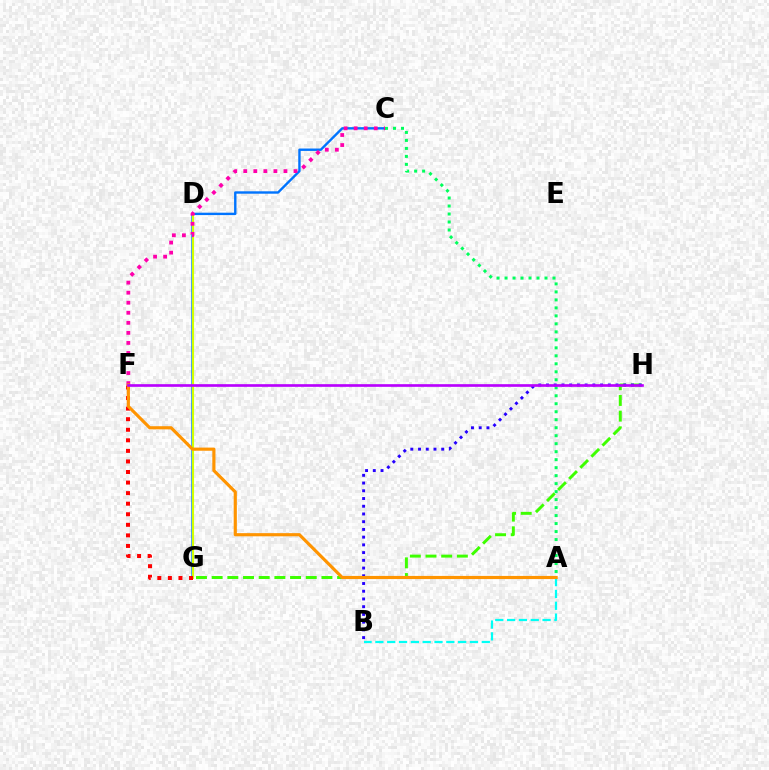{('C', 'G'): [{'color': '#0074ff', 'line_style': 'solid', 'thickness': 1.72}], ('G', 'H'): [{'color': '#3dff00', 'line_style': 'dashed', 'thickness': 2.13}], ('D', 'G'): [{'color': '#d1ff00', 'line_style': 'solid', 'thickness': 1.53}], ('F', 'G'): [{'color': '#ff0000', 'line_style': 'dotted', 'thickness': 2.87}], ('A', 'C'): [{'color': '#00ff5c', 'line_style': 'dotted', 'thickness': 2.17}], ('A', 'B'): [{'color': '#00fff6', 'line_style': 'dashed', 'thickness': 1.61}], ('B', 'H'): [{'color': '#2500ff', 'line_style': 'dotted', 'thickness': 2.1}], ('C', 'F'): [{'color': '#ff00ac', 'line_style': 'dotted', 'thickness': 2.73}], ('A', 'F'): [{'color': '#ff9400', 'line_style': 'solid', 'thickness': 2.27}], ('F', 'H'): [{'color': '#b900ff', 'line_style': 'solid', 'thickness': 1.92}]}